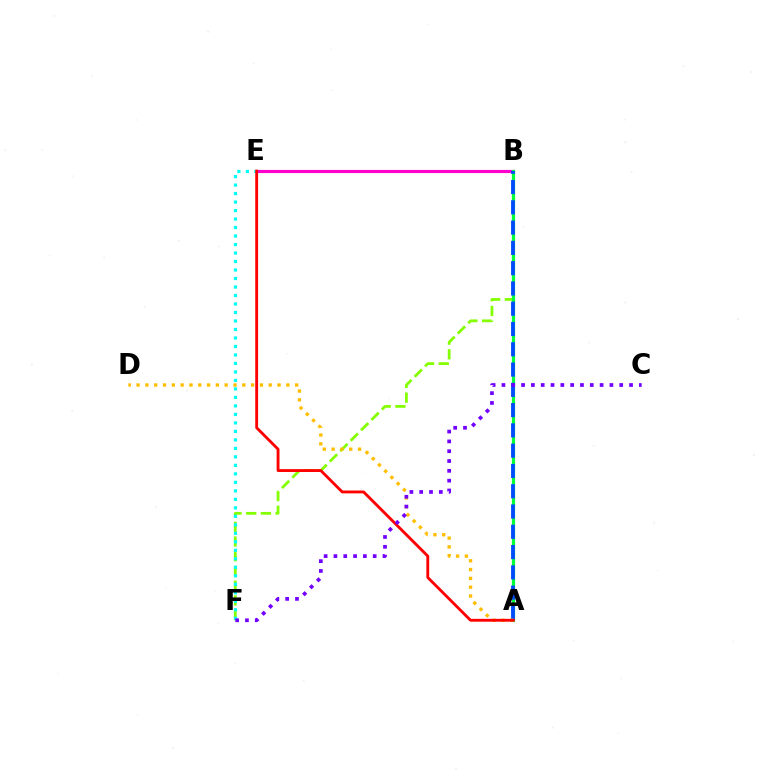{('B', 'F'): [{'color': '#84ff00', 'line_style': 'dashed', 'thickness': 2.0}], ('E', 'F'): [{'color': '#00fff6', 'line_style': 'dotted', 'thickness': 2.31}], ('B', 'E'): [{'color': '#ff00cf', 'line_style': 'solid', 'thickness': 2.27}], ('A', 'B'): [{'color': '#00ff39', 'line_style': 'solid', 'thickness': 2.28}, {'color': '#004bff', 'line_style': 'dashed', 'thickness': 2.76}], ('A', 'D'): [{'color': '#ffbd00', 'line_style': 'dotted', 'thickness': 2.39}], ('A', 'E'): [{'color': '#ff0000', 'line_style': 'solid', 'thickness': 2.06}], ('C', 'F'): [{'color': '#7200ff', 'line_style': 'dotted', 'thickness': 2.67}]}